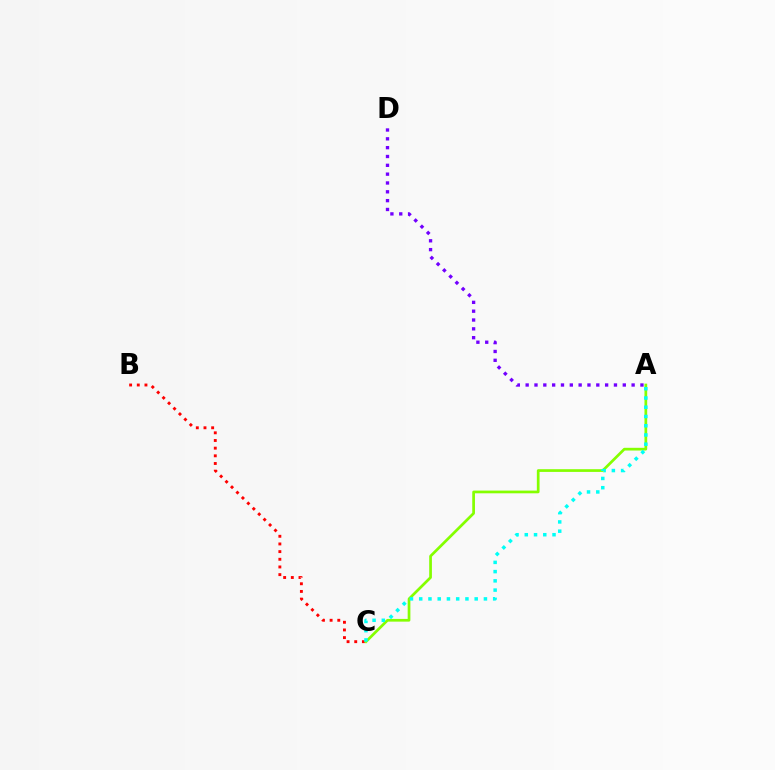{('B', 'C'): [{'color': '#ff0000', 'line_style': 'dotted', 'thickness': 2.08}], ('A', 'C'): [{'color': '#84ff00', 'line_style': 'solid', 'thickness': 1.95}, {'color': '#00fff6', 'line_style': 'dotted', 'thickness': 2.51}], ('A', 'D'): [{'color': '#7200ff', 'line_style': 'dotted', 'thickness': 2.4}]}